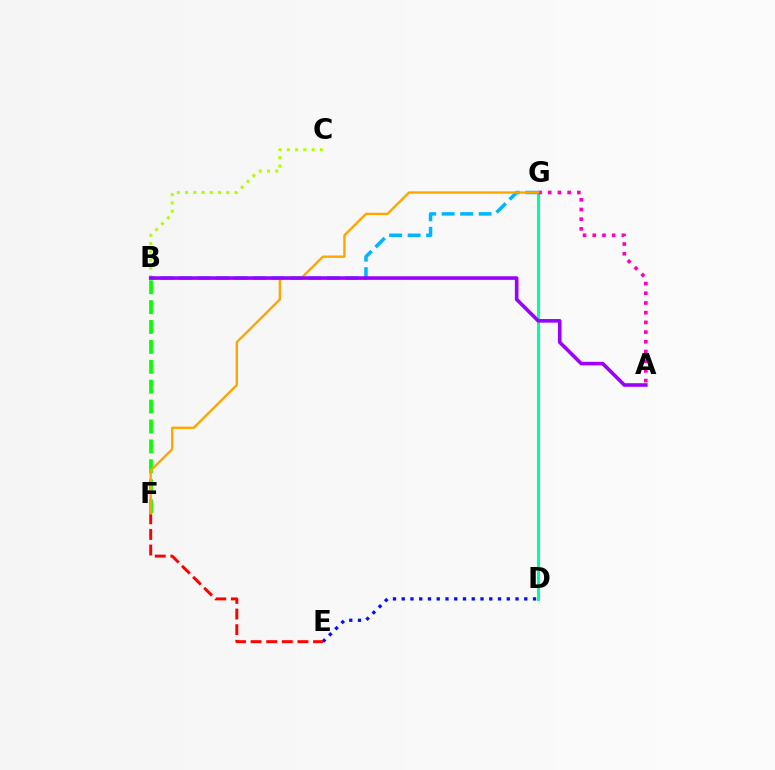{('D', 'E'): [{'color': '#0010ff', 'line_style': 'dotted', 'thickness': 2.38}], ('E', 'F'): [{'color': '#ff0000', 'line_style': 'dashed', 'thickness': 2.12}], ('D', 'G'): [{'color': '#00ff9d', 'line_style': 'solid', 'thickness': 2.19}], ('B', 'F'): [{'color': '#08ff00', 'line_style': 'dashed', 'thickness': 2.7}], ('A', 'G'): [{'color': '#ff00bd', 'line_style': 'dotted', 'thickness': 2.64}], ('B', 'C'): [{'color': '#b3ff00', 'line_style': 'dotted', 'thickness': 2.24}], ('B', 'G'): [{'color': '#00b5ff', 'line_style': 'dashed', 'thickness': 2.51}], ('F', 'G'): [{'color': '#ffa500', 'line_style': 'solid', 'thickness': 1.7}], ('A', 'B'): [{'color': '#9b00ff', 'line_style': 'solid', 'thickness': 2.59}]}